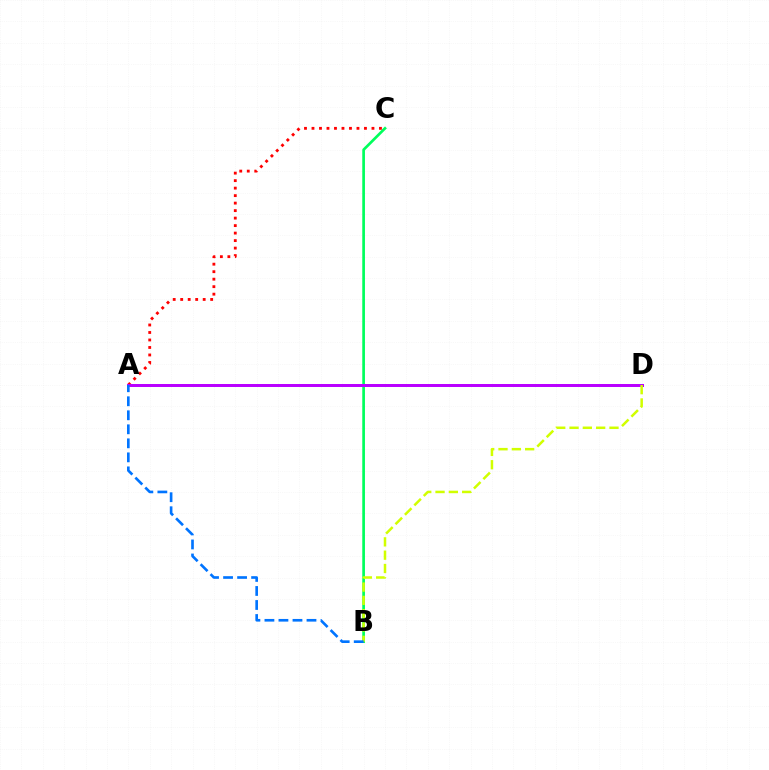{('B', 'C'): [{'color': '#00ff5c', 'line_style': 'solid', 'thickness': 1.93}], ('A', 'C'): [{'color': '#ff0000', 'line_style': 'dotted', 'thickness': 2.04}], ('A', 'D'): [{'color': '#b900ff', 'line_style': 'solid', 'thickness': 2.15}], ('B', 'D'): [{'color': '#d1ff00', 'line_style': 'dashed', 'thickness': 1.81}], ('A', 'B'): [{'color': '#0074ff', 'line_style': 'dashed', 'thickness': 1.9}]}